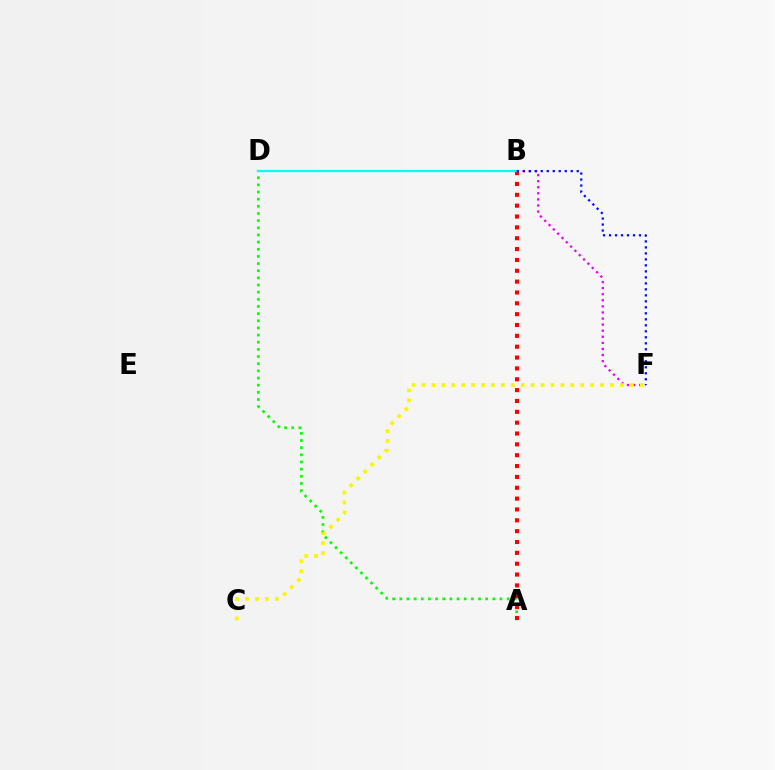{('A', 'D'): [{'color': '#08ff00', 'line_style': 'dotted', 'thickness': 1.94}], ('B', 'F'): [{'color': '#ee00ff', 'line_style': 'dotted', 'thickness': 1.65}, {'color': '#0010ff', 'line_style': 'dotted', 'thickness': 1.63}], ('A', 'B'): [{'color': '#ff0000', 'line_style': 'dotted', 'thickness': 2.95}], ('B', 'D'): [{'color': '#00fff6', 'line_style': 'solid', 'thickness': 1.6}], ('C', 'F'): [{'color': '#fcf500', 'line_style': 'dotted', 'thickness': 2.7}]}